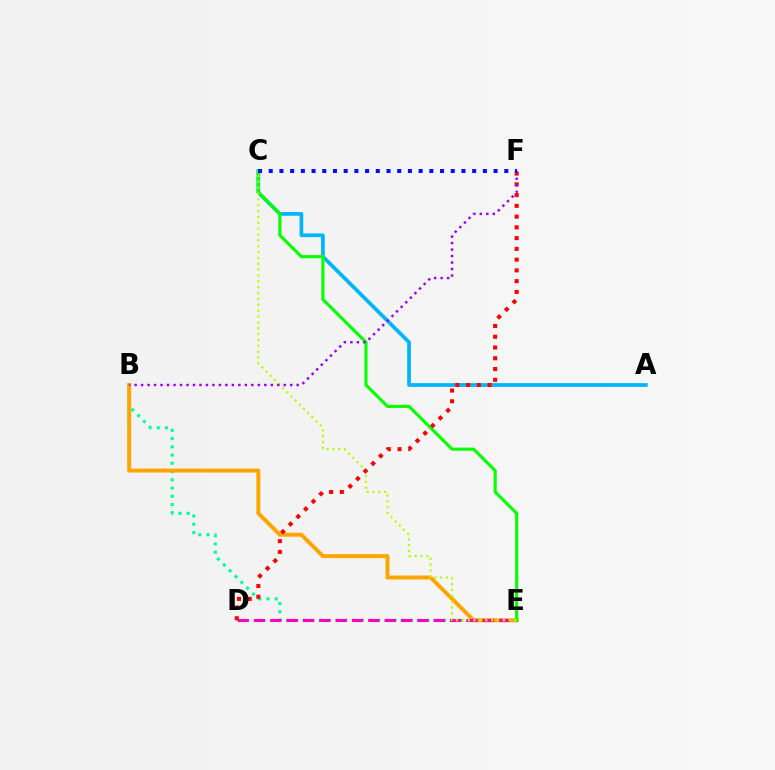{('B', 'E'): [{'color': '#00ff9d', 'line_style': 'dotted', 'thickness': 2.24}, {'color': '#ffa500', 'line_style': 'solid', 'thickness': 2.85}], ('A', 'C'): [{'color': '#00b5ff', 'line_style': 'solid', 'thickness': 2.68}], ('D', 'E'): [{'color': '#ff00bd', 'line_style': 'dashed', 'thickness': 2.22}], ('C', 'E'): [{'color': '#08ff00', 'line_style': 'solid', 'thickness': 2.25}, {'color': '#b3ff00', 'line_style': 'dotted', 'thickness': 1.59}], ('D', 'F'): [{'color': '#ff0000', 'line_style': 'dotted', 'thickness': 2.92}], ('B', 'F'): [{'color': '#9b00ff', 'line_style': 'dotted', 'thickness': 1.76}], ('C', 'F'): [{'color': '#0010ff', 'line_style': 'dotted', 'thickness': 2.91}]}